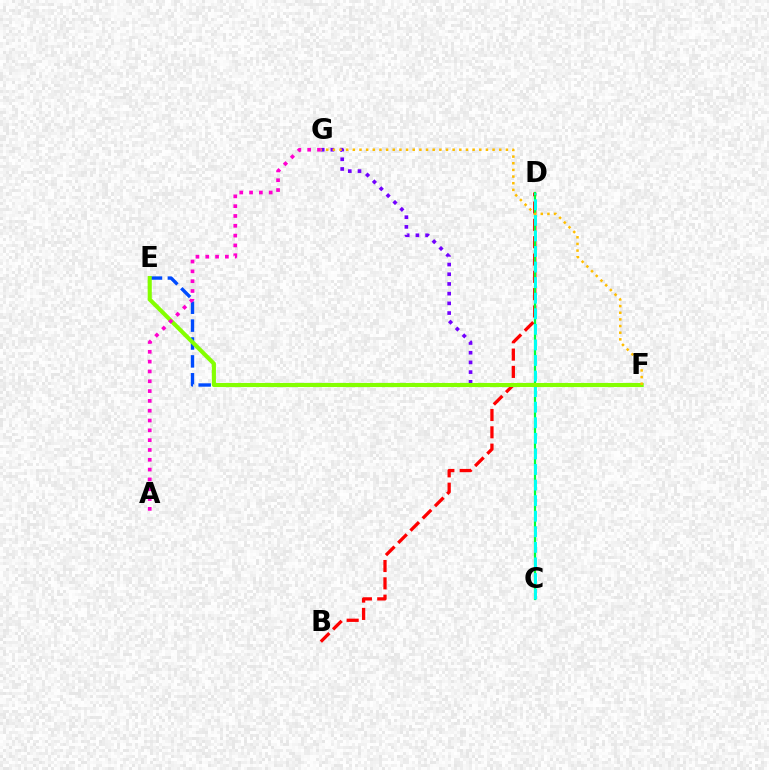{('B', 'D'): [{'color': '#ff0000', 'line_style': 'dashed', 'thickness': 2.35}], ('E', 'F'): [{'color': '#004bff', 'line_style': 'dashed', 'thickness': 2.43}, {'color': '#84ff00', 'line_style': 'solid', 'thickness': 2.95}], ('C', 'D'): [{'color': '#00ff39', 'line_style': 'solid', 'thickness': 1.59}, {'color': '#00fff6', 'line_style': 'dashed', 'thickness': 2.12}], ('F', 'G'): [{'color': '#7200ff', 'line_style': 'dotted', 'thickness': 2.64}, {'color': '#ffbd00', 'line_style': 'dotted', 'thickness': 1.81}], ('A', 'G'): [{'color': '#ff00cf', 'line_style': 'dotted', 'thickness': 2.67}]}